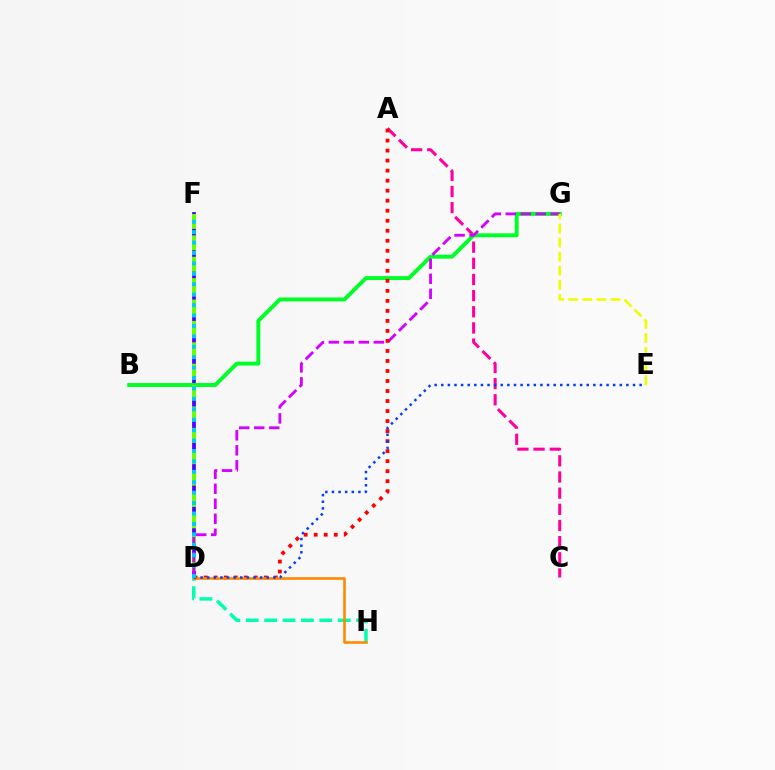{('D', 'F'): [{'color': '#4f00ff', 'line_style': 'solid', 'thickness': 2.71}, {'color': '#66ff00', 'line_style': 'dashed', 'thickness': 2.91}, {'color': '#00c7ff', 'line_style': 'dotted', 'thickness': 2.83}], ('D', 'H'): [{'color': '#00ffaf', 'line_style': 'dashed', 'thickness': 2.5}, {'color': '#ff8800', 'line_style': 'solid', 'thickness': 1.86}], ('A', 'C'): [{'color': '#ff00a0', 'line_style': 'dashed', 'thickness': 2.19}], ('B', 'G'): [{'color': '#00ff27', 'line_style': 'solid', 'thickness': 2.83}], ('D', 'G'): [{'color': '#d600ff', 'line_style': 'dashed', 'thickness': 2.04}], ('A', 'D'): [{'color': '#ff0000', 'line_style': 'dotted', 'thickness': 2.72}], ('D', 'E'): [{'color': '#003fff', 'line_style': 'dotted', 'thickness': 1.8}], ('E', 'G'): [{'color': '#eeff00', 'line_style': 'dashed', 'thickness': 1.91}]}